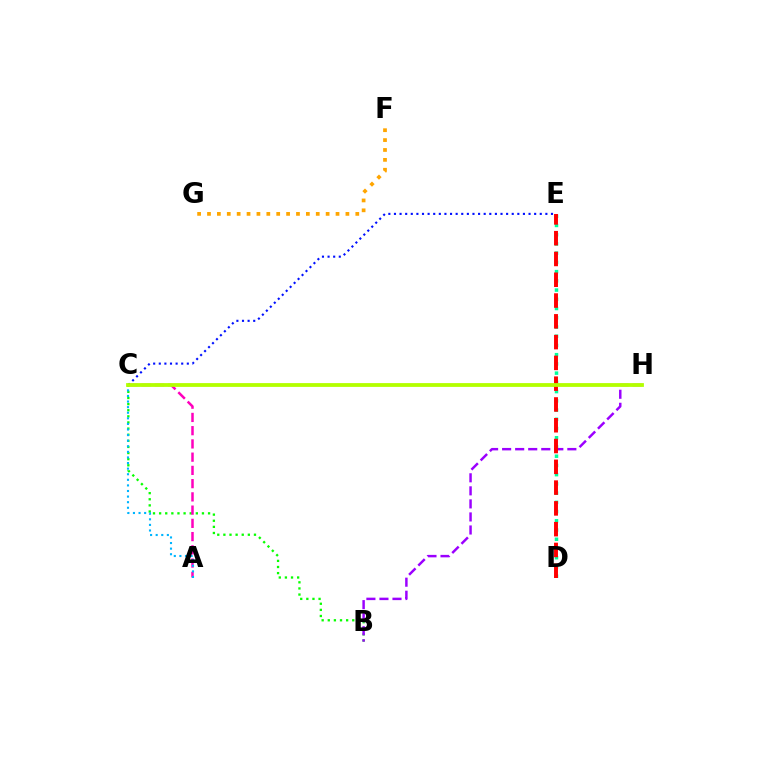{('D', 'E'): [{'color': '#00ff9d', 'line_style': 'dotted', 'thickness': 2.51}, {'color': '#ff0000', 'line_style': 'dashed', 'thickness': 2.82}], ('B', 'C'): [{'color': '#08ff00', 'line_style': 'dotted', 'thickness': 1.66}], ('B', 'H'): [{'color': '#9b00ff', 'line_style': 'dashed', 'thickness': 1.77}], ('A', 'C'): [{'color': '#ff00bd', 'line_style': 'dashed', 'thickness': 1.8}, {'color': '#00b5ff', 'line_style': 'dotted', 'thickness': 1.52}], ('C', 'E'): [{'color': '#0010ff', 'line_style': 'dotted', 'thickness': 1.52}], ('F', 'G'): [{'color': '#ffa500', 'line_style': 'dotted', 'thickness': 2.69}], ('C', 'H'): [{'color': '#b3ff00', 'line_style': 'solid', 'thickness': 2.73}]}